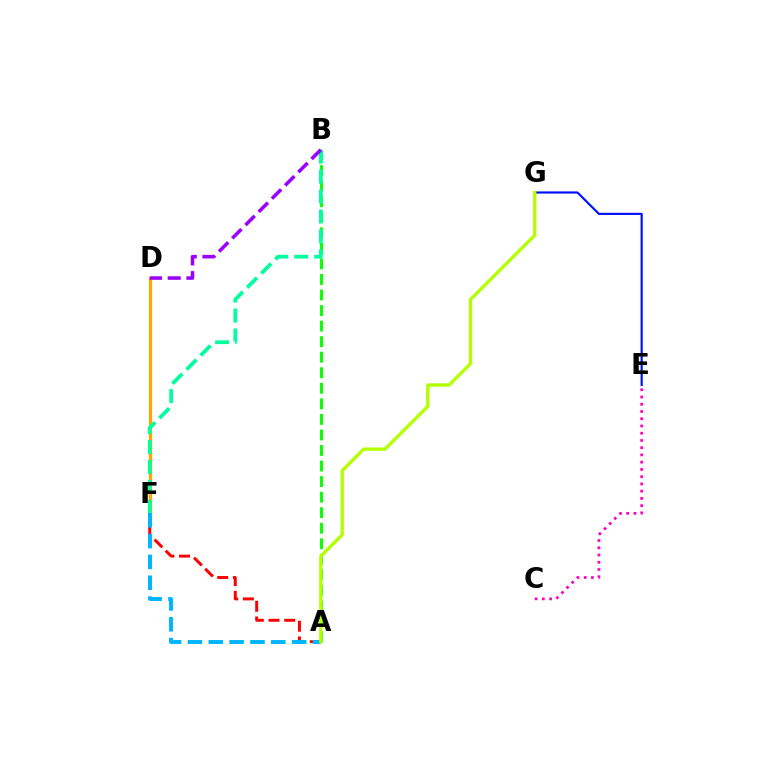{('A', 'B'): [{'color': '#08ff00', 'line_style': 'dashed', 'thickness': 2.11}], ('E', 'G'): [{'color': '#0010ff', 'line_style': 'solid', 'thickness': 1.56}], ('D', 'F'): [{'color': '#ffa500', 'line_style': 'solid', 'thickness': 2.29}], ('B', 'F'): [{'color': '#00ff9d', 'line_style': 'dashed', 'thickness': 2.71}], ('C', 'E'): [{'color': '#ff00bd', 'line_style': 'dotted', 'thickness': 1.97}], ('A', 'F'): [{'color': '#ff0000', 'line_style': 'dashed', 'thickness': 2.13}, {'color': '#00b5ff', 'line_style': 'dashed', 'thickness': 2.83}], ('B', 'D'): [{'color': '#9b00ff', 'line_style': 'dashed', 'thickness': 2.54}], ('A', 'G'): [{'color': '#b3ff00', 'line_style': 'solid', 'thickness': 2.39}]}